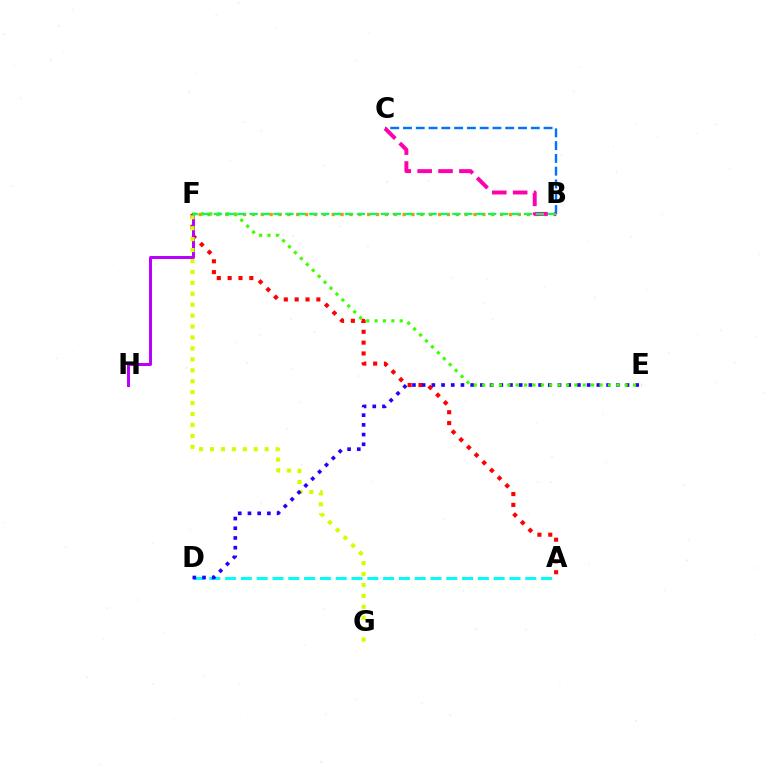{('A', 'F'): [{'color': '#ff0000', 'line_style': 'dotted', 'thickness': 2.95}], ('F', 'H'): [{'color': '#b900ff', 'line_style': 'solid', 'thickness': 2.14}], ('B', 'F'): [{'color': '#ff9400', 'line_style': 'dotted', 'thickness': 2.41}, {'color': '#00ff5c', 'line_style': 'dashed', 'thickness': 1.62}], ('F', 'G'): [{'color': '#d1ff00', 'line_style': 'dotted', 'thickness': 2.97}], ('B', 'C'): [{'color': '#0074ff', 'line_style': 'dashed', 'thickness': 1.74}, {'color': '#ff00ac', 'line_style': 'dashed', 'thickness': 2.84}], ('A', 'D'): [{'color': '#00fff6', 'line_style': 'dashed', 'thickness': 2.15}], ('D', 'E'): [{'color': '#2500ff', 'line_style': 'dotted', 'thickness': 2.64}], ('E', 'F'): [{'color': '#3dff00', 'line_style': 'dotted', 'thickness': 2.28}]}